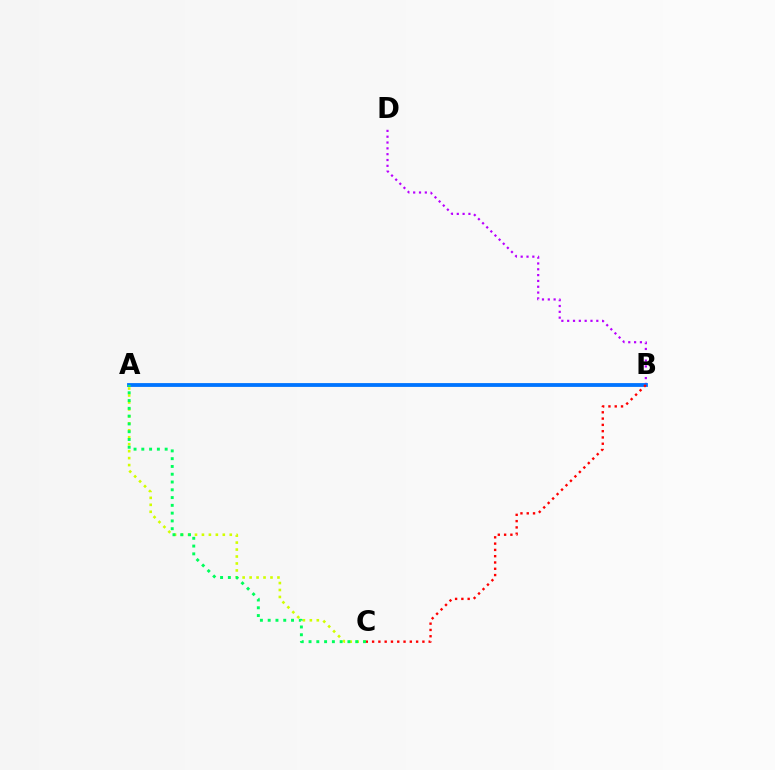{('A', 'C'): [{'color': '#d1ff00', 'line_style': 'dotted', 'thickness': 1.89}, {'color': '#00ff5c', 'line_style': 'dotted', 'thickness': 2.11}], ('B', 'D'): [{'color': '#b900ff', 'line_style': 'dotted', 'thickness': 1.58}], ('A', 'B'): [{'color': '#0074ff', 'line_style': 'solid', 'thickness': 2.74}], ('B', 'C'): [{'color': '#ff0000', 'line_style': 'dotted', 'thickness': 1.71}]}